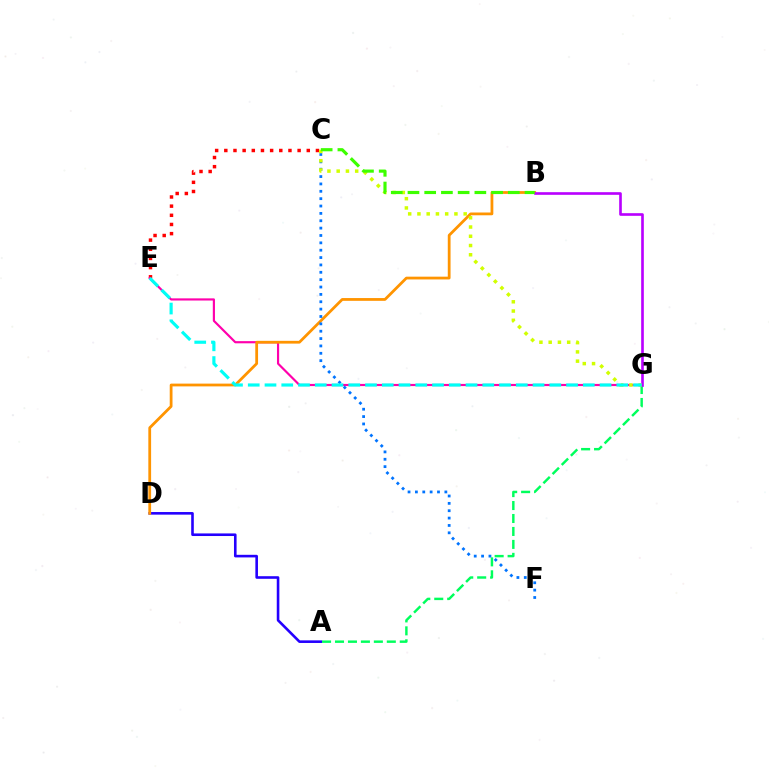{('A', 'D'): [{'color': '#2500ff', 'line_style': 'solid', 'thickness': 1.88}], ('A', 'G'): [{'color': '#00ff5c', 'line_style': 'dashed', 'thickness': 1.76}], ('C', 'E'): [{'color': '#ff0000', 'line_style': 'dotted', 'thickness': 2.49}], ('E', 'G'): [{'color': '#ff00ac', 'line_style': 'solid', 'thickness': 1.56}, {'color': '#00fff6', 'line_style': 'dashed', 'thickness': 2.28}], ('B', 'D'): [{'color': '#ff9400', 'line_style': 'solid', 'thickness': 2.0}], ('C', 'F'): [{'color': '#0074ff', 'line_style': 'dotted', 'thickness': 2.0}], ('B', 'G'): [{'color': '#b900ff', 'line_style': 'solid', 'thickness': 1.9}], ('C', 'G'): [{'color': '#d1ff00', 'line_style': 'dotted', 'thickness': 2.51}], ('B', 'C'): [{'color': '#3dff00', 'line_style': 'dashed', 'thickness': 2.27}]}